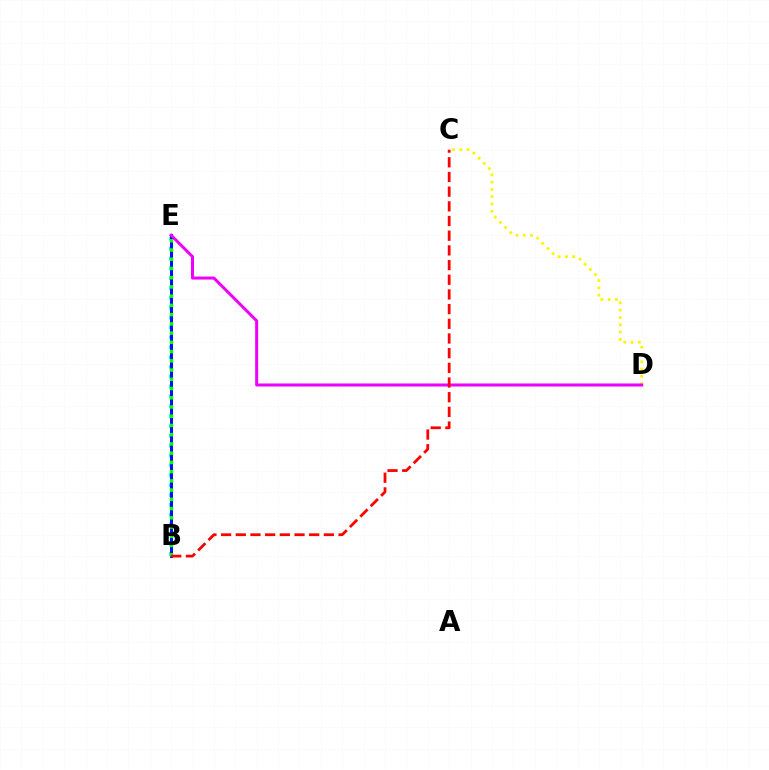{('C', 'D'): [{'color': '#fcf500', 'line_style': 'dotted', 'thickness': 1.98}], ('B', 'E'): [{'color': '#00fff6', 'line_style': 'dotted', 'thickness': 2.68}, {'color': '#0010ff', 'line_style': 'solid', 'thickness': 2.17}, {'color': '#08ff00', 'line_style': 'dotted', 'thickness': 2.51}], ('D', 'E'): [{'color': '#ee00ff', 'line_style': 'solid', 'thickness': 2.18}], ('B', 'C'): [{'color': '#ff0000', 'line_style': 'dashed', 'thickness': 1.99}]}